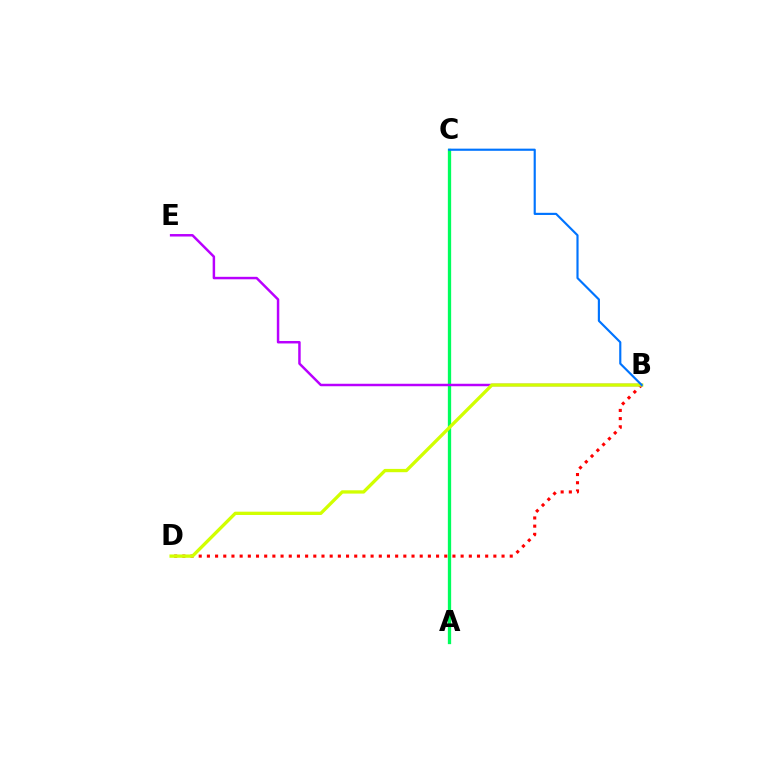{('A', 'C'): [{'color': '#00ff5c', 'line_style': 'solid', 'thickness': 2.37}], ('B', 'D'): [{'color': '#ff0000', 'line_style': 'dotted', 'thickness': 2.22}, {'color': '#d1ff00', 'line_style': 'solid', 'thickness': 2.38}], ('B', 'E'): [{'color': '#b900ff', 'line_style': 'solid', 'thickness': 1.78}], ('B', 'C'): [{'color': '#0074ff', 'line_style': 'solid', 'thickness': 1.55}]}